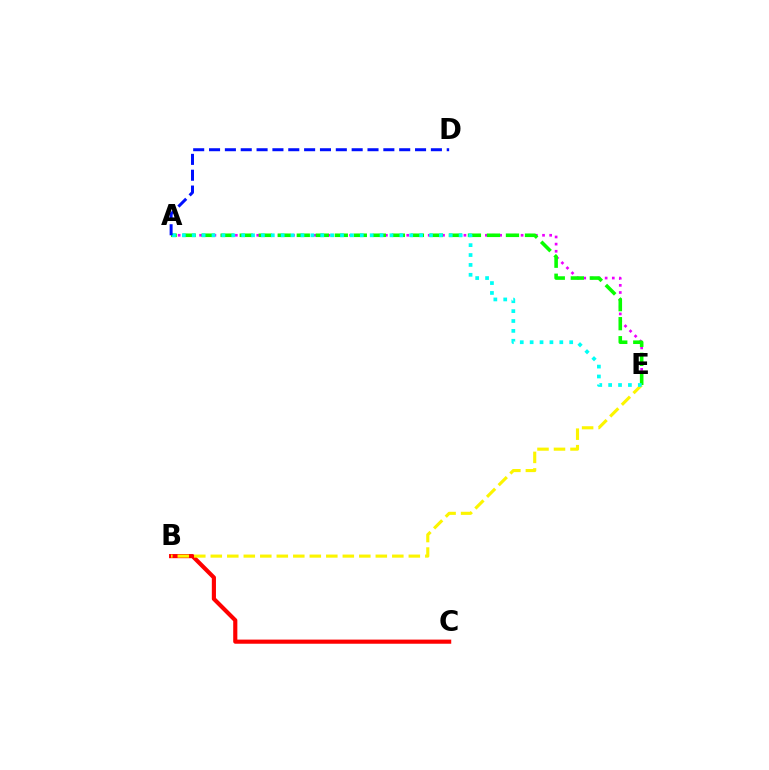{('B', 'C'): [{'color': '#ff0000', 'line_style': 'solid', 'thickness': 2.98}], ('A', 'E'): [{'color': '#ee00ff', 'line_style': 'dotted', 'thickness': 1.94}, {'color': '#08ff00', 'line_style': 'dashed', 'thickness': 2.58}, {'color': '#00fff6', 'line_style': 'dotted', 'thickness': 2.69}], ('B', 'E'): [{'color': '#fcf500', 'line_style': 'dashed', 'thickness': 2.24}], ('A', 'D'): [{'color': '#0010ff', 'line_style': 'dashed', 'thickness': 2.15}]}